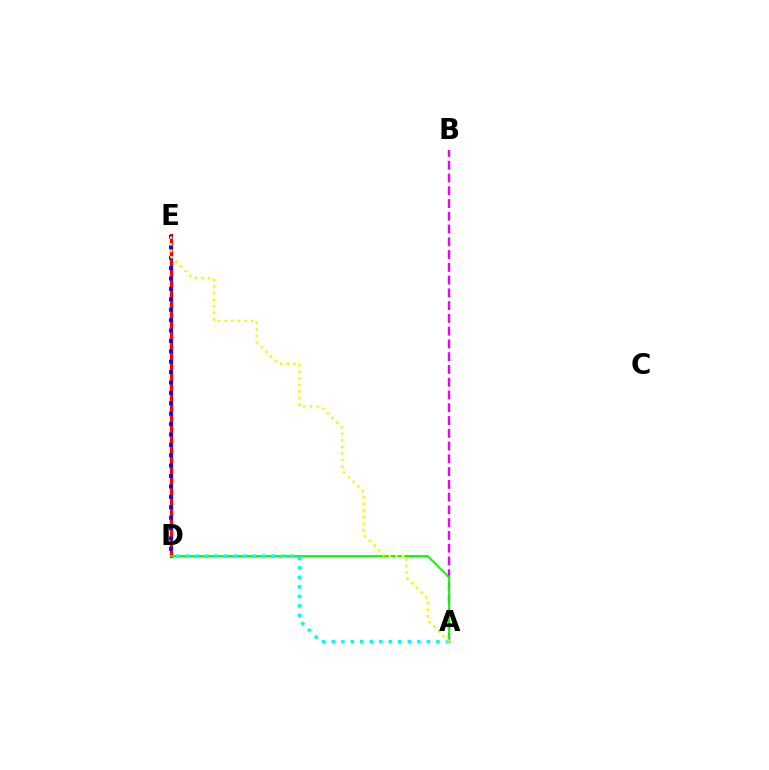{('A', 'B'): [{'color': '#ee00ff', 'line_style': 'dashed', 'thickness': 1.73}], ('D', 'E'): [{'color': '#ff0000', 'line_style': 'solid', 'thickness': 2.34}, {'color': '#0010ff', 'line_style': 'dotted', 'thickness': 2.82}], ('A', 'D'): [{'color': '#08ff00', 'line_style': 'solid', 'thickness': 1.51}, {'color': '#00fff6', 'line_style': 'dotted', 'thickness': 2.58}], ('A', 'E'): [{'color': '#fcf500', 'line_style': 'dotted', 'thickness': 1.79}]}